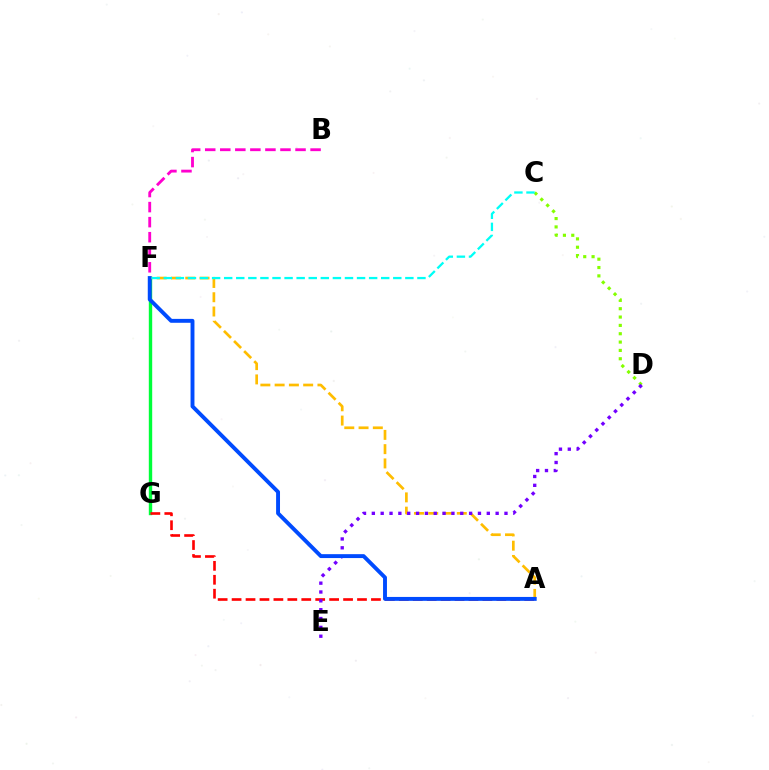{('B', 'F'): [{'color': '#ff00cf', 'line_style': 'dashed', 'thickness': 2.04}], ('F', 'G'): [{'color': '#00ff39', 'line_style': 'solid', 'thickness': 2.44}], ('A', 'F'): [{'color': '#ffbd00', 'line_style': 'dashed', 'thickness': 1.94}, {'color': '#004bff', 'line_style': 'solid', 'thickness': 2.81}], ('A', 'G'): [{'color': '#ff0000', 'line_style': 'dashed', 'thickness': 1.89}], ('C', 'D'): [{'color': '#84ff00', 'line_style': 'dotted', 'thickness': 2.27}], ('D', 'E'): [{'color': '#7200ff', 'line_style': 'dotted', 'thickness': 2.4}], ('C', 'F'): [{'color': '#00fff6', 'line_style': 'dashed', 'thickness': 1.64}]}